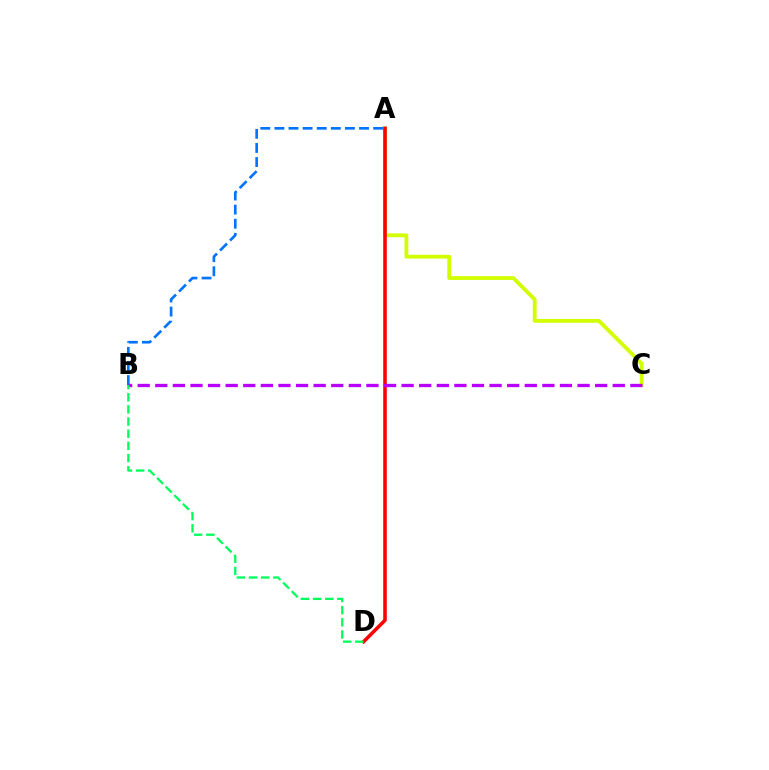{('A', 'C'): [{'color': '#d1ff00', 'line_style': 'solid', 'thickness': 2.74}], ('A', 'B'): [{'color': '#0074ff', 'line_style': 'dashed', 'thickness': 1.92}], ('A', 'D'): [{'color': '#ff0000', 'line_style': 'solid', 'thickness': 2.57}], ('B', 'C'): [{'color': '#b900ff', 'line_style': 'dashed', 'thickness': 2.39}], ('B', 'D'): [{'color': '#00ff5c', 'line_style': 'dashed', 'thickness': 1.65}]}